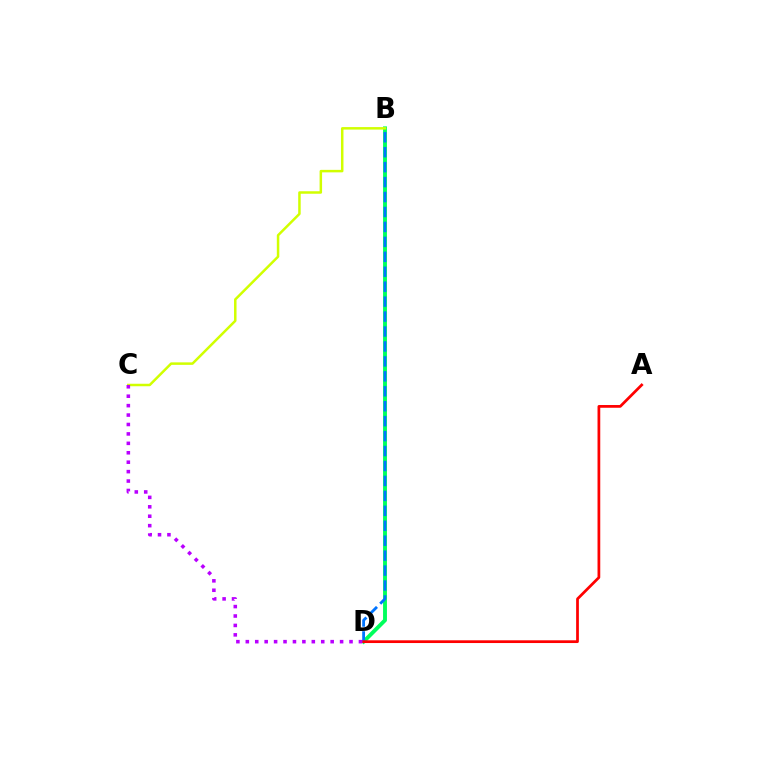{('B', 'D'): [{'color': '#00ff5c', 'line_style': 'solid', 'thickness': 2.79}, {'color': '#0074ff', 'line_style': 'dashed', 'thickness': 2.03}], ('B', 'C'): [{'color': '#d1ff00', 'line_style': 'solid', 'thickness': 1.8}], ('A', 'D'): [{'color': '#ff0000', 'line_style': 'solid', 'thickness': 1.97}], ('C', 'D'): [{'color': '#b900ff', 'line_style': 'dotted', 'thickness': 2.56}]}